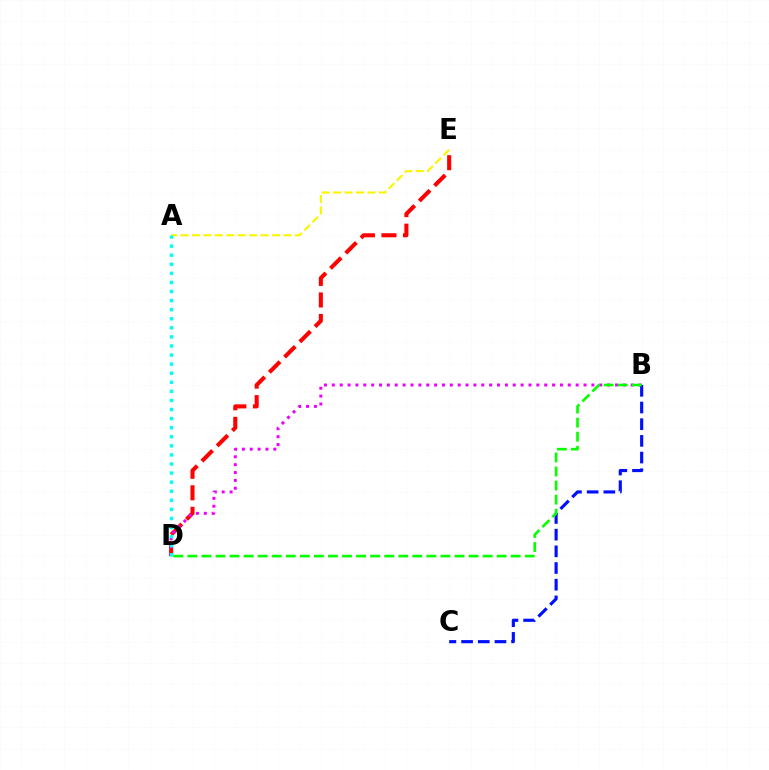{('A', 'E'): [{'color': '#fcf500', 'line_style': 'dashed', 'thickness': 1.55}], ('D', 'E'): [{'color': '#ff0000', 'line_style': 'dashed', 'thickness': 2.93}], ('B', 'D'): [{'color': '#ee00ff', 'line_style': 'dotted', 'thickness': 2.14}, {'color': '#08ff00', 'line_style': 'dashed', 'thickness': 1.91}], ('A', 'D'): [{'color': '#00fff6', 'line_style': 'dotted', 'thickness': 2.47}], ('B', 'C'): [{'color': '#0010ff', 'line_style': 'dashed', 'thickness': 2.27}]}